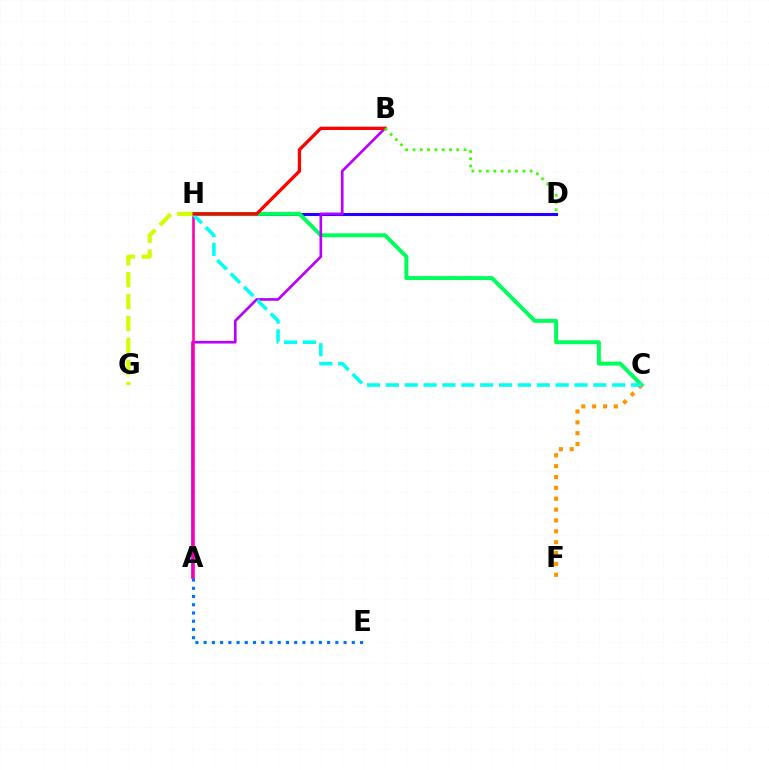{('D', 'H'): [{'color': '#2500ff', 'line_style': 'solid', 'thickness': 2.23}], ('C', 'H'): [{'color': '#00ff5c', 'line_style': 'solid', 'thickness': 2.84}, {'color': '#00fff6', 'line_style': 'dashed', 'thickness': 2.56}], ('A', 'B'): [{'color': '#b900ff', 'line_style': 'solid', 'thickness': 1.92}], ('A', 'H'): [{'color': '#ff00ac', 'line_style': 'solid', 'thickness': 1.88}], ('C', 'F'): [{'color': '#ff9400', 'line_style': 'dotted', 'thickness': 2.95}], ('A', 'E'): [{'color': '#0074ff', 'line_style': 'dotted', 'thickness': 2.24}], ('B', 'H'): [{'color': '#ff0000', 'line_style': 'solid', 'thickness': 2.38}], ('G', 'H'): [{'color': '#d1ff00', 'line_style': 'dashed', 'thickness': 2.98}], ('B', 'D'): [{'color': '#3dff00', 'line_style': 'dotted', 'thickness': 1.98}]}